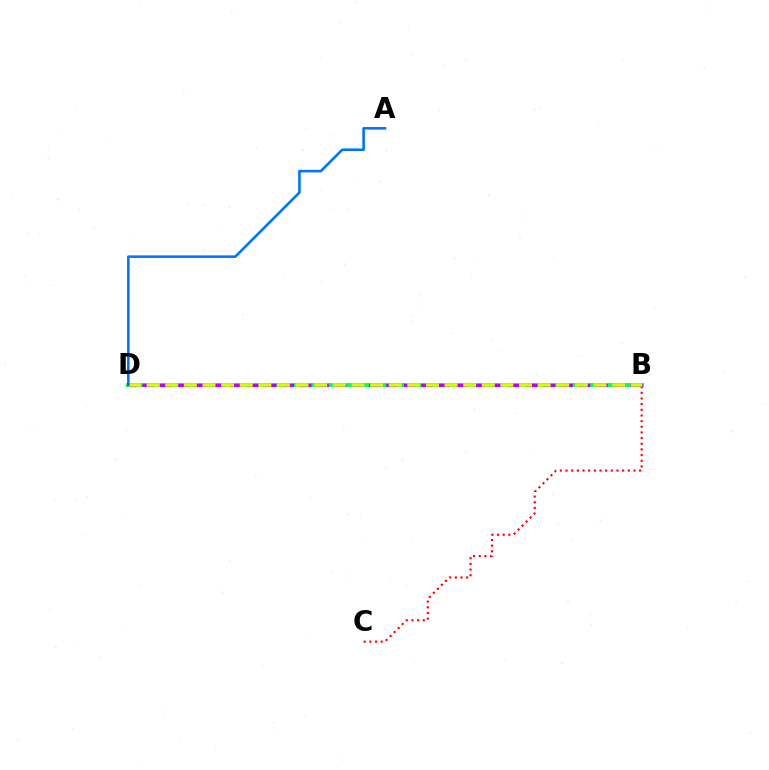{('B', 'D'): [{'color': '#00ff5c', 'line_style': 'solid', 'thickness': 2.85}, {'color': '#b900ff', 'line_style': 'dashed', 'thickness': 2.37}, {'color': '#d1ff00', 'line_style': 'dashed', 'thickness': 2.53}], ('B', 'C'): [{'color': '#ff0000', 'line_style': 'dotted', 'thickness': 1.54}], ('A', 'D'): [{'color': '#0074ff', 'line_style': 'solid', 'thickness': 1.86}]}